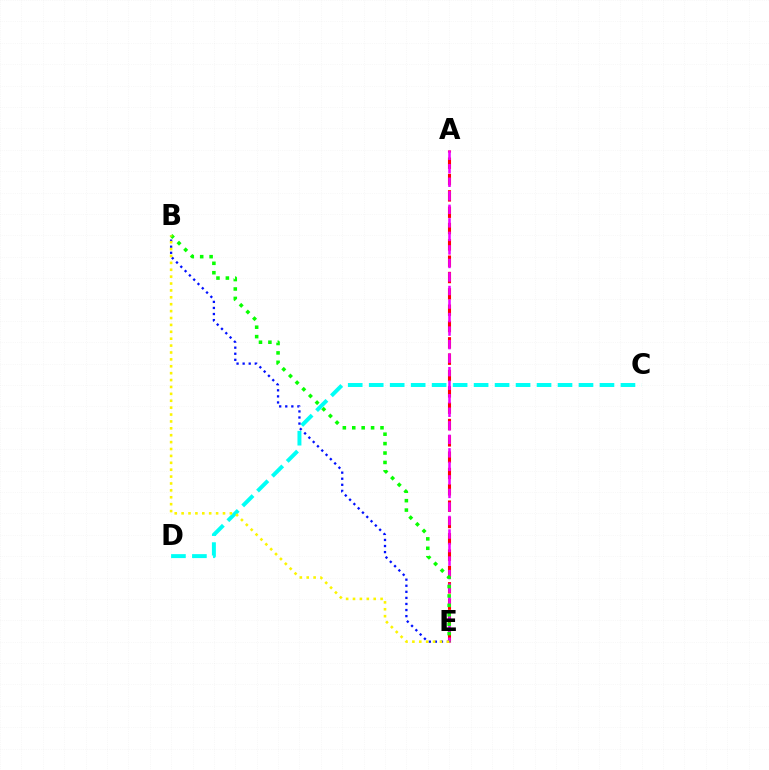{('A', 'E'): [{'color': '#ff0000', 'line_style': 'dashed', 'thickness': 2.22}, {'color': '#ee00ff', 'line_style': 'dashed', 'thickness': 1.84}], ('C', 'D'): [{'color': '#00fff6', 'line_style': 'dashed', 'thickness': 2.85}], ('B', 'E'): [{'color': '#0010ff', 'line_style': 'dotted', 'thickness': 1.65}, {'color': '#08ff00', 'line_style': 'dotted', 'thickness': 2.56}, {'color': '#fcf500', 'line_style': 'dotted', 'thickness': 1.87}]}